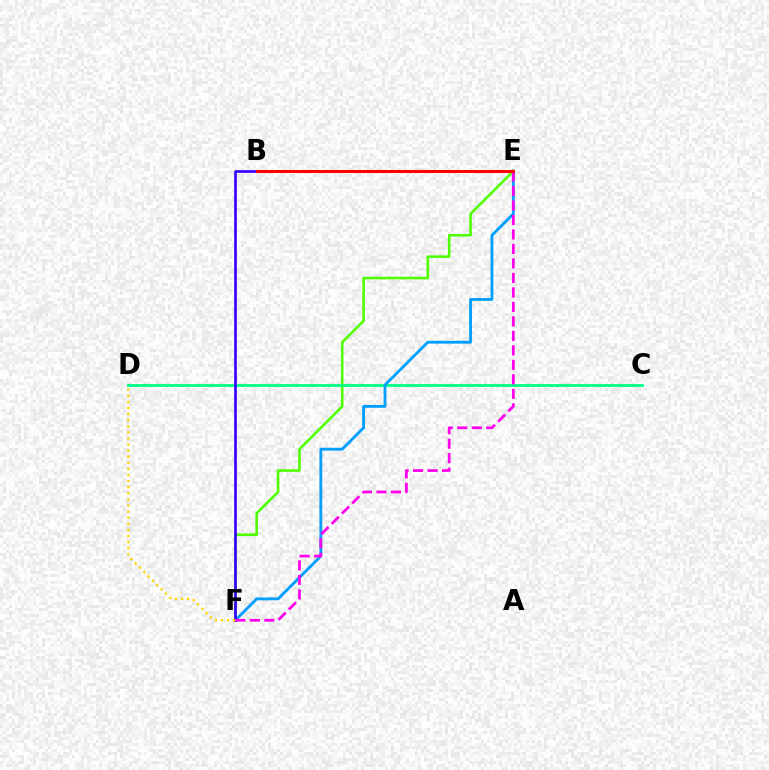{('E', 'F'): [{'color': '#4fff00', 'line_style': 'solid', 'thickness': 1.87}, {'color': '#009eff', 'line_style': 'solid', 'thickness': 2.03}, {'color': '#ff00ed', 'line_style': 'dashed', 'thickness': 1.97}], ('C', 'D'): [{'color': '#00ff86', 'line_style': 'solid', 'thickness': 2.01}], ('B', 'F'): [{'color': '#3700ff', 'line_style': 'solid', 'thickness': 1.93}], ('B', 'E'): [{'color': '#ff0000', 'line_style': 'solid', 'thickness': 2.15}], ('D', 'F'): [{'color': '#ffd500', 'line_style': 'dotted', 'thickness': 1.66}]}